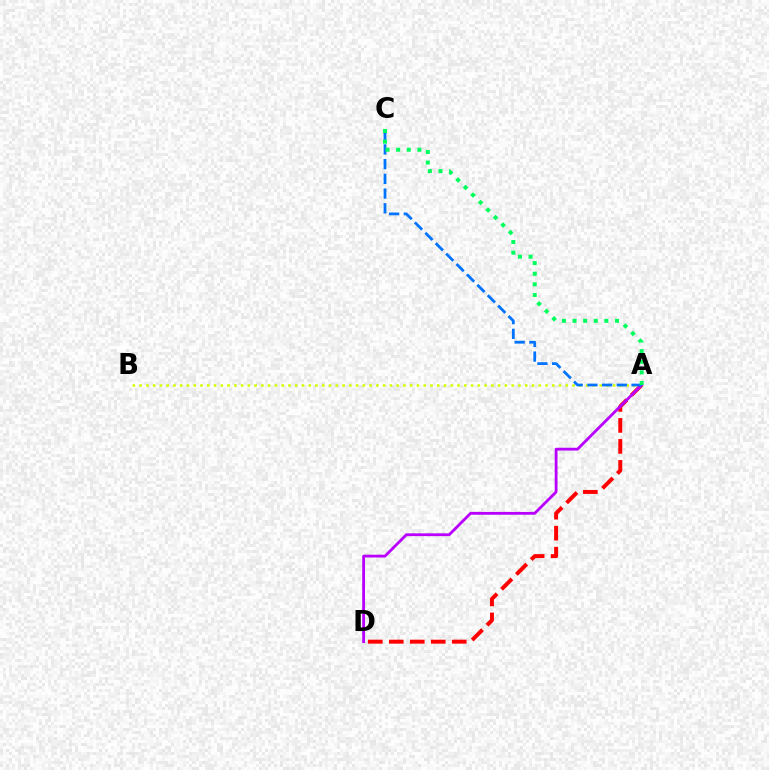{('A', 'D'): [{'color': '#ff0000', 'line_style': 'dashed', 'thickness': 2.85}, {'color': '#b900ff', 'line_style': 'solid', 'thickness': 2.03}], ('A', 'B'): [{'color': '#d1ff00', 'line_style': 'dotted', 'thickness': 1.84}], ('A', 'C'): [{'color': '#0074ff', 'line_style': 'dashed', 'thickness': 2.0}, {'color': '#00ff5c', 'line_style': 'dotted', 'thickness': 2.89}]}